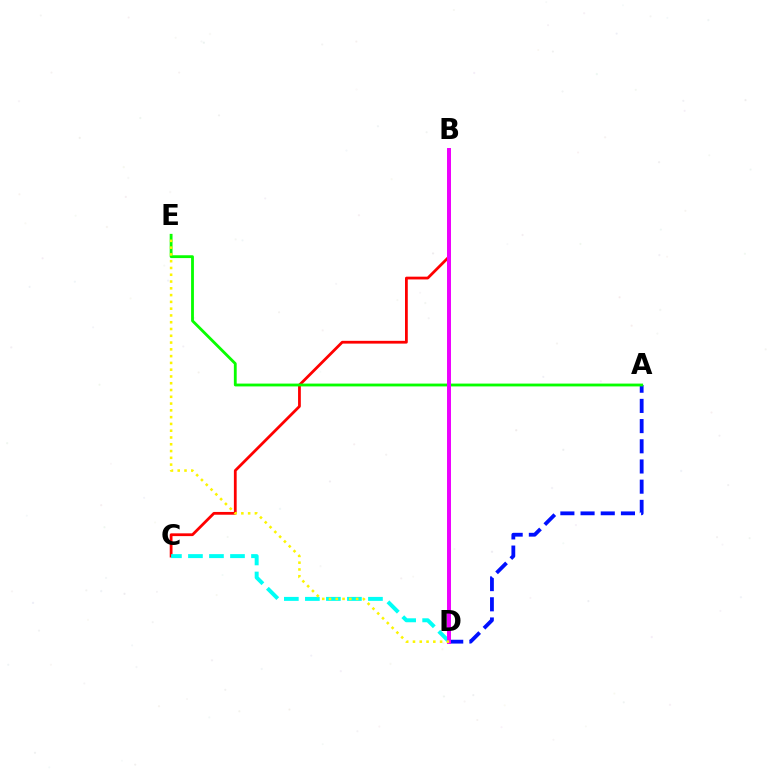{('B', 'C'): [{'color': '#ff0000', 'line_style': 'solid', 'thickness': 2.0}], ('C', 'D'): [{'color': '#00fff6', 'line_style': 'dashed', 'thickness': 2.86}], ('A', 'D'): [{'color': '#0010ff', 'line_style': 'dashed', 'thickness': 2.74}], ('A', 'E'): [{'color': '#08ff00', 'line_style': 'solid', 'thickness': 2.03}], ('B', 'D'): [{'color': '#ee00ff', 'line_style': 'solid', 'thickness': 2.85}], ('D', 'E'): [{'color': '#fcf500', 'line_style': 'dotted', 'thickness': 1.84}]}